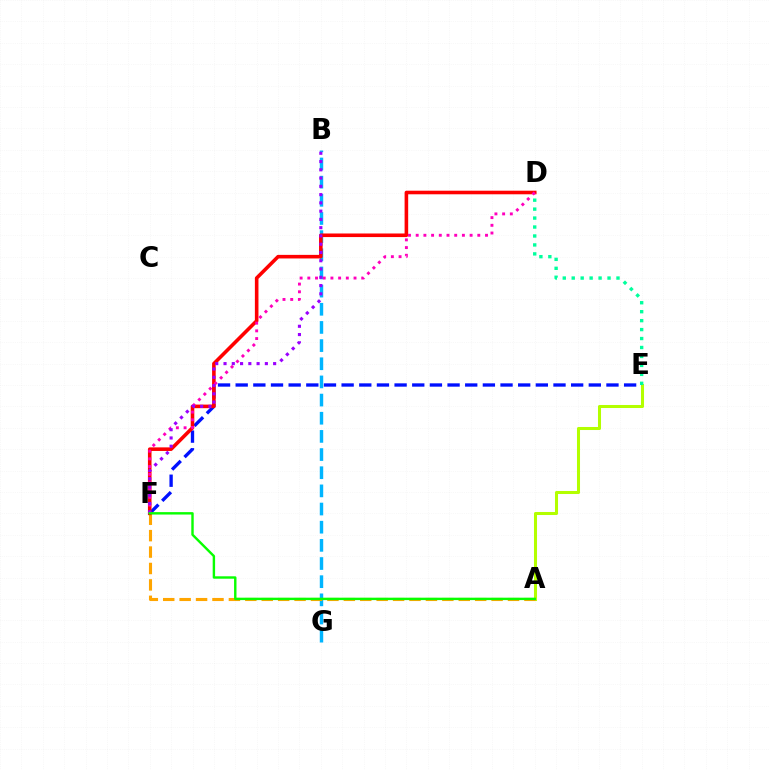{('A', 'E'): [{'color': '#b3ff00', 'line_style': 'solid', 'thickness': 2.19}], ('B', 'G'): [{'color': '#00b5ff', 'line_style': 'dashed', 'thickness': 2.47}], ('D', 'E'): [{'color': '#00ff9d', 'line_style': 'dotted', 'thickness': 2.43}], ('E', 'F'): [{'color': '#0010ff', 'line_style': 'dashed', 'thickness': 2.4}], ('A', 'F'): [{'color': '#ffa500', 'line_style': 'dashed', 'thickness': 2.23}, {'color': '#08ff00', 'line_style': 'solid', 'thickness': 1.74}], ('D', 'F'): [{'color': '#ff0000', 'line_style': 'solid', 'thickness': 2.58}, {'color': '#ff00bd', 'line_style': 'dotted', 'thickness': 2.09}], ('B', 'F'): [{'color': '#9b00ff', 'line_style': 'dotted', 'thickness': 2.25}]}